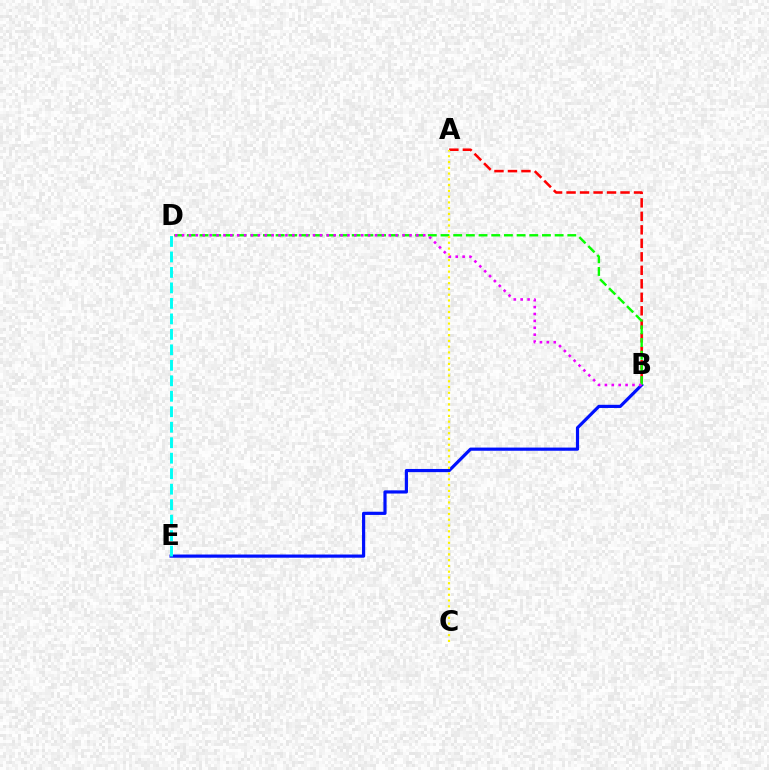{('A', 'B'): [{'color': '#ff0000', 'line_style': 'dashed', 'thickness': 1.83}], ('B', 'E'): [{'color': '#0010ff', 'line_style': 'solid', 'thickness': 2.29}], ('B', 'D'): [{'color': '#08ff00', 'line_style': 'dashed', 'thickness': 1.72}, {'color': '#ee00ff', 'line_style': 'dotted', 'thickness': 1.87}], ('A', 'C'): [{'color': '#fcf500', 'line_style': 'dotted', 'thickness': 1.57}], ('D', 'E'): [{'color': '#00fff6', 'line_style': 'dashed', 'thickness': 2.1}]}